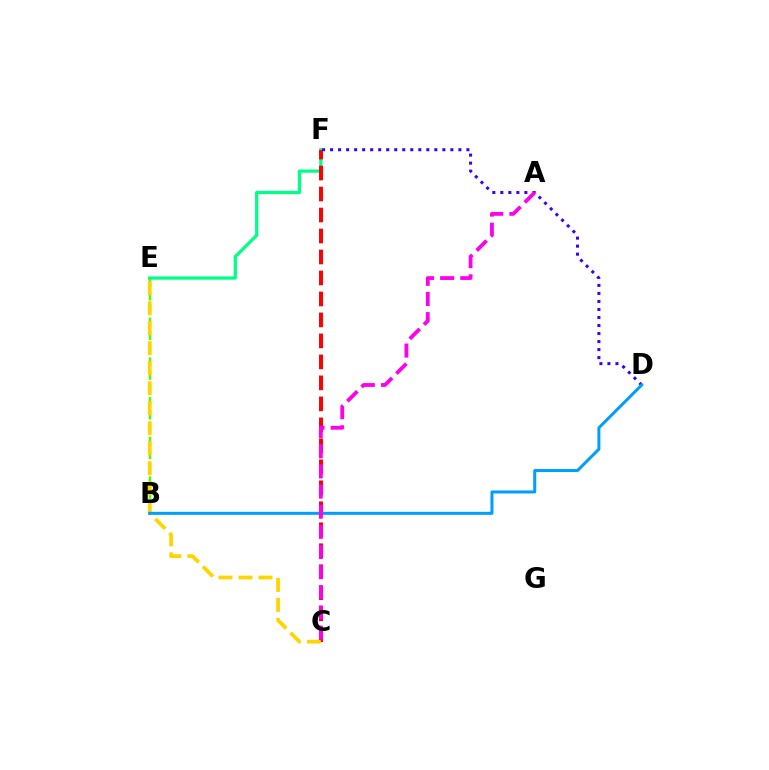{('B', 'E'): [{'color': '#4fff00', 'line_style': 'dashed', 'thickness': 1.8}], ('E', 'F'): [{'color': '#00ff86', 'line_style': 'solid', 'thickness': 2.33}], ('C', 'F'): [{'color': '#ff0000', 'line_style': 'dashed', 'thickness': 2.85}], ('D', 'F'): [{'color': '#3700ff', 'line_style': 'dotted', 'thickness': 2.18}], ('C', 'E'): [{'color': '#ffd500', 'line_style': 'dashed', 'thickness': 2.72}], ('B', 'D'): [{'color': '#009eff', 'line_style': 'solid', 'thickness': 2.17}], ('A', 'C'): [{'color': '#ff00ed', 'line_style': 'dashed', 'thickness': 2.74}]}